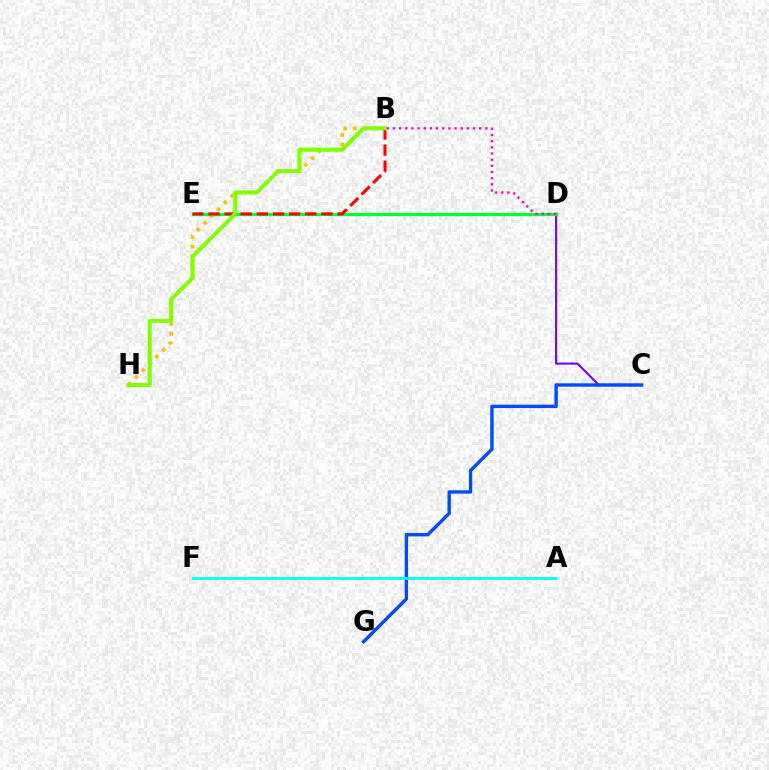{('C', 'D'): [{'color': '#7200ff', 'line_style': 'solid', 'thickness': 1.51}], ('B', 'H'): [{'color': '#ffbd00', 'line_style': 'dotted', 'thickness': 2.61}, {'color': '#84ff00', 'line_style': 'solid', 'thickness': 2.95}], ('C', 'G'): [{'color': '#004bff', 'line_style': 'solid', 'thickness': 2.45}], ('A', 'F'): [{'color': '#00fff6', 'line_style': 'solid', 'thickness': 1.98}], ('D', 'E'): [{'color': '#00ff39', 'line_style': 'solid', 'thickness': 2.36}], ('B', 'E'): [{'color': '#ff0000', 'line_style': 'dashed', 'thickness': 2.19}], ('B', 'D'): [{'color': '#ff00cf', 'line_style': 'dotted', 'thickness': 1.67}]}